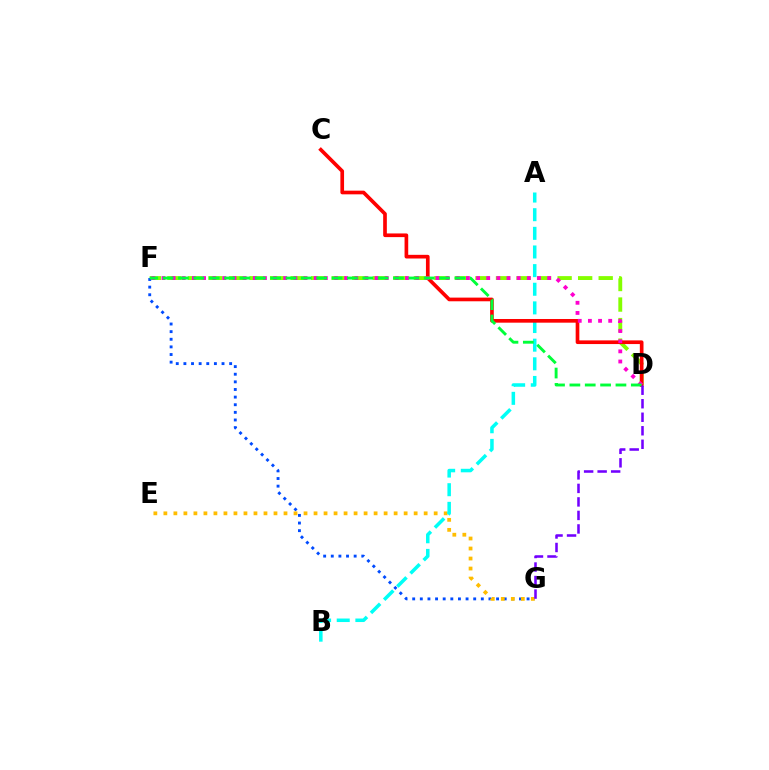{('D', 'F'): [{'color': '#84ff00', 'line_style': 'dashed', 'thickness': 2.79}, {'color': '#ff00cf', 'line_style': 'dotted', 'thickness': 2.76}, {'color': '#00ff39', 'line_style': 'dashed', 'thickness': 2.09}], ('F', 'G'): [{'color': '#004bff', 'line_style': 'dotted', 'thickness': 2.07}], ('E', 'G'): [{'color': '#ffbd00', 'line_style': 'dotted', 'thickness': 2.72}], ('A', 'B'): [{'color': '#00fff6', 'line_style': 'dashed', 'thickness': 2.53}], ('C', 'D'): [{'color': '#ff0000', 'line_style': 'solid', 'thickness': 2.64}], ('D', 'G'): [{'color': '#7200ff', 'line_style': 'dashed', 'thickness': 1.84}]}